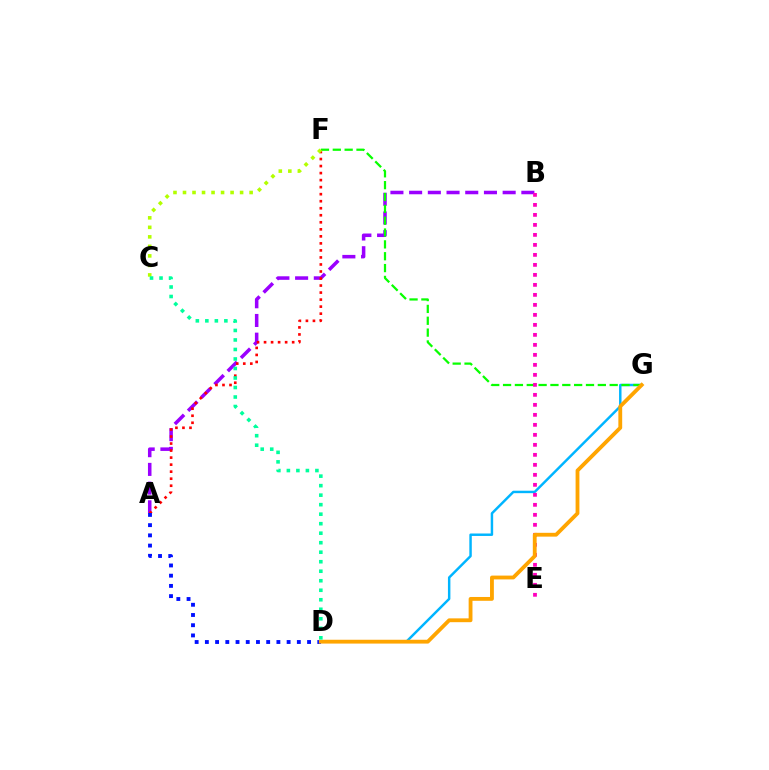{('A', 'B'): [{'color': '#9b00ff', 'line_style': 'dashed', 'thickness': 2.54}], ('A', 'F'): [{'color': '#ff0000', 'line_style': 'dotted', 'thickness': 1.91}], ('A', 'D'): [{'color': '#0010ff', 'line_style': 'dotted', 'thickness': 2.78}], ('D', 'G'): [{'color': '#00b5ff', 'line_style': 'solid', 'thickness': 1.77}, {'color': '#ffa500', 'line_style': 'solid', 'thickness': 2.75}], ('F', 'G'): [{'color': '#08ff00', 'line_style': 'dashed', 'thickness': 1.61}], ('C', 'F'): [{'color': '#b3ff00', 'line_style': 'dotted', 'thickness': 2.59}], ('B', 'E'): [{'color': '#ff00bd', 'line_style': 'dotted', 'thickness': 2.72}], ('C', 'D'): [{'color': '#00ff9d', 'line_style': 'dotted', 'thickness': 2.58}]}